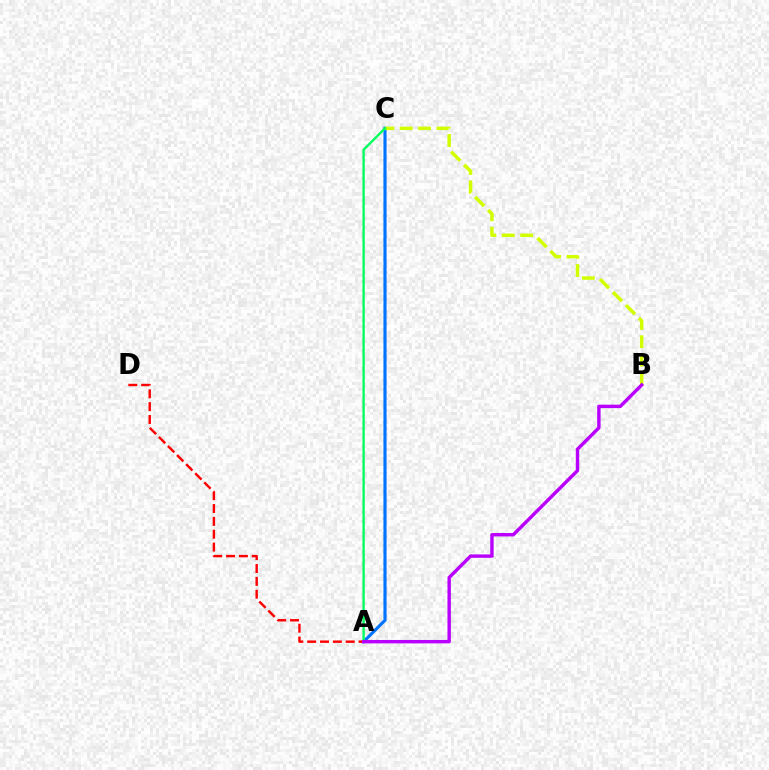{('A', 'C'): [{'color': '#0074ff', 'line_style': 'solid', 'thickness': 2.26}, {'color': '#00ff5c', 'line_style': 'solid', 'thickness': 1.68}], ('B', 'C'): [{'color': '#d1ff00', 'line_style': 'dashed', 'thickness': 2.5}], ('A', 'D'): [{'color': '#ff0000', 'line_style': 'dashed', 'thickness': 1.75}], ('A', 'B'): [{'color': '#b900ff', 'line_style': 'solid', 'thickness': 2.45}]}